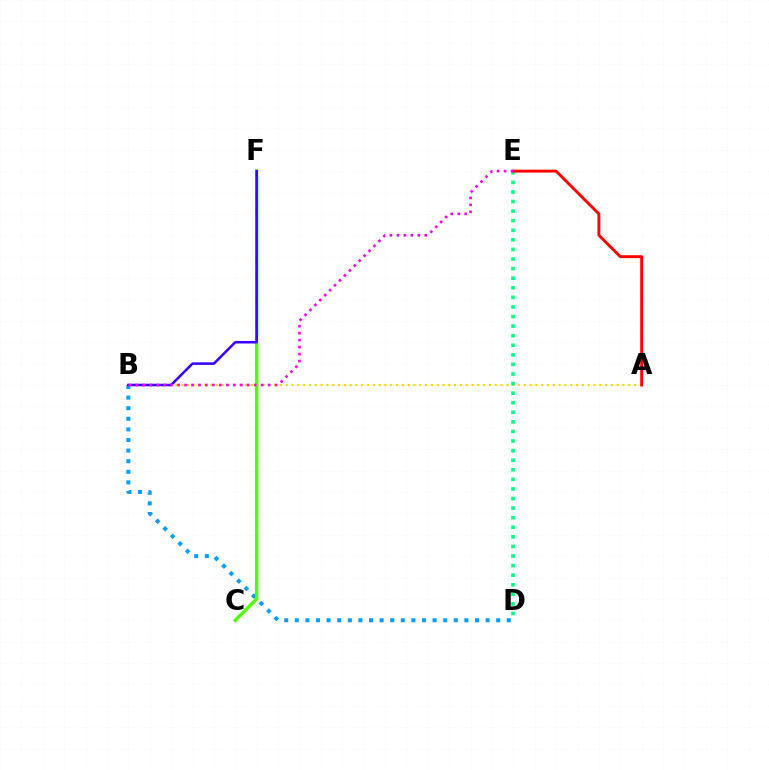{('B', 'D'): [{'color': '#009eff', 'line_style': 'dotted', 'thickness': 2.88}], ('A', 'B'): [{'color': '#ffd500', 'line_style': 'dotted', 'thickness': 1.58}], ('C', 'F'): [{'color': '#4fff00', 'line_style': 'solid', 'thickness': 2.43}], ('D', 'E'): [{'color': '#00ff86', 'line_style': 'dotted', 'thickness': 2.6}], ('A', 'E'): [{'color': '#ff0000', 'line_style': 'solid', 'thickness': 2.09}], ('B', 'F'): [{'color': '#3700ff', 'line_style': 'solid', 'thickness': 1.82}], ('B', 'E'): [{'color': '#ff00ed', 'line_style': 'dotted', 'thickness': 1.89}]}